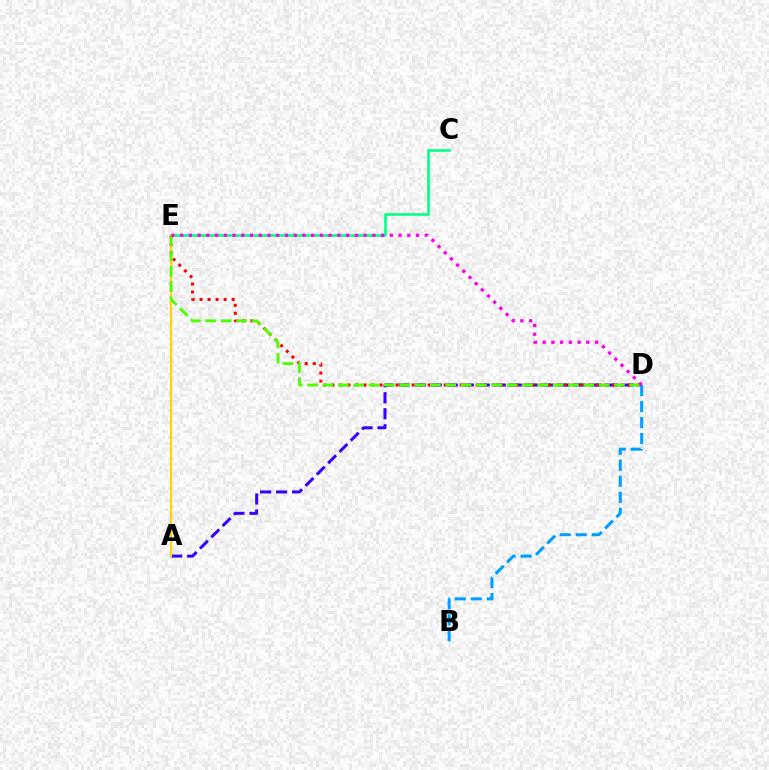{('A', 'D'): [{'color': '#3700ff', 'line_style': 'dashed', 'thickness': 2.17}], ('D', 'E'): [{'color': '#ff0000', 'line_style': 'dotted', 'thickness': 2.18}, {'color': '#4fff00', 'line_style': 'dashed', 'thickness': 2.08}, {'color': '#ff00ed', 'line_style': 'dotted', 'thickness': 2.37}], ('C', 'E'): [{'color': '#00ff86', 'line_style': 'solid', 'thickness': 1.85}], ('A', 'E'): [{'color': '#ffd500', 'line_style': 'solid', 'thickness': 1.59}], ('B', 'D'): [{'color': '#009eff', 'line_style': 'dashed', 'thickness': 2.17}]}